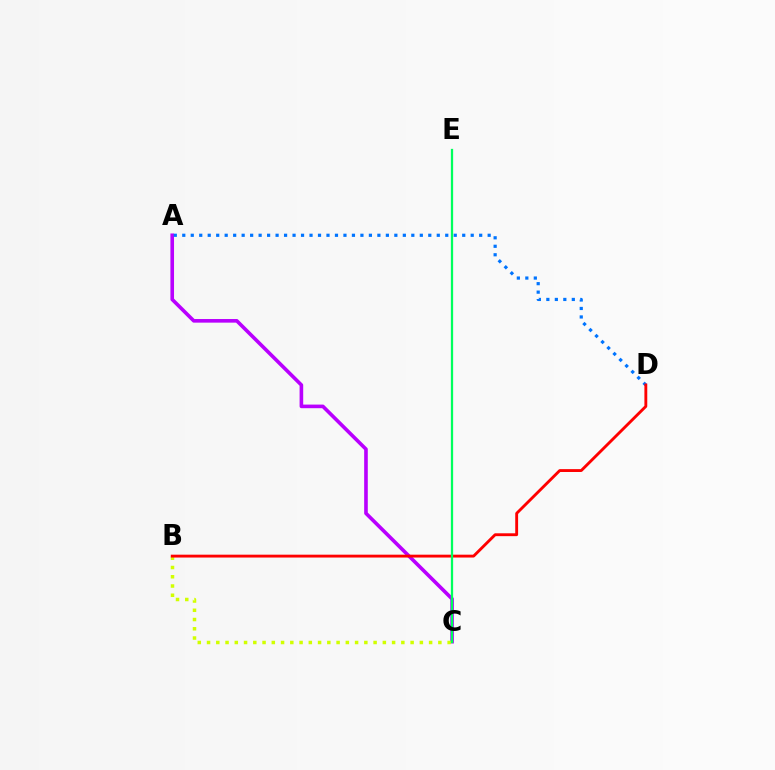{('A', 'C'): [{'color': '#b900ff', 'line_style': 'solid', 'thickness': 2.6}], ('A', 'D'): [{'color': '#0074ff', 'line_style': 'dotted', 'thickness': 2.3}], ('B', 'C'): [{'color': '#d1ff00', 'line_style': 'dotted', 'thickness': 2.51}], ('B', 'D'): [{'color': '#ff0000', 'line_style': 'solid', 'thickness': 2.06}], ('C', 'E'): [{'color': '#00ff5c', 'line_style': 'solid', 'thickness': 1.63}]}